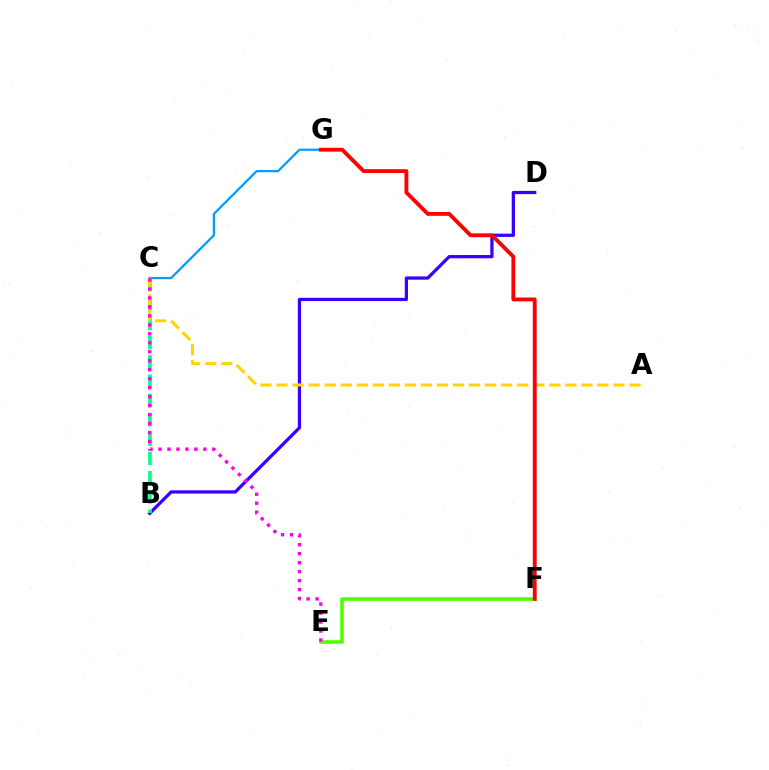{('E', 'F'): [{'color': '#4fff00', 'line_style': 'solid', 'thickness': 2.57}], ('B', 'D'): [{'color': '#3700ff', 'line_style': 'solid', 'thickness': 2.34}], ('B', 'C'): [{'color': '#00ff86', 'line_style': 'dashed', 'thickness': 2.62}], ('C', 'G'): [{'color': '#009eff', 'line_style': 'solid', 'thickness': 1.63}], ('A', 'C'): [{'color': '#ffd500', 'line_style': 'dashed', 'thickness': 2.18}], ('C', 'E'): [{'color': '#ff00ed', 'line_style': 'dotted', 'thickness': 2.44}], ('F', 'G'): [{'color': '#ff0000', 'line_style': 'solid', 'thickness': 2.77}]}